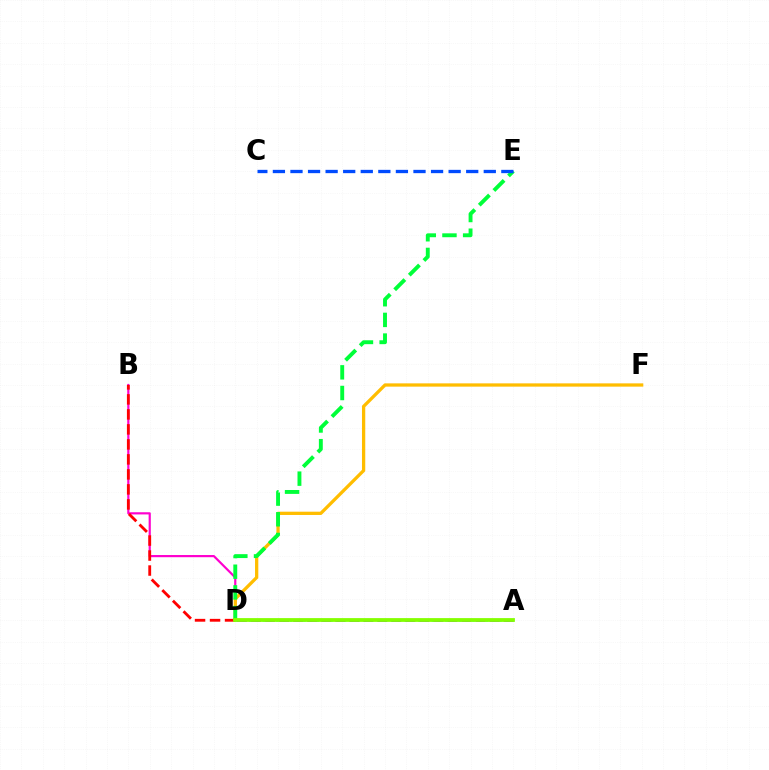{('B', 'D'): [{'color': '#ff00cf', 'line_style': 'solid', 'thickness': 1.57}, {'color': '#ff0000', 'line_style': 'dashed', 'thickness': 2.04}], ('D', 'F'): [{'color': '#ffbd00', 'line_style': 'solid', 'thickness': 2.36}], ('A', 'D'): [{'color': '#00fff6', 'line_style': 'dotted', 'thickness': 1.84}, {'color': '#7200ff', 'line_style': 'dashed', 'thickness': 1.91}, {'color': '#84ff00', 'line_style': 'solid', 'thickness': 2.72}], ('D', 'E'): [{'color': '#00ff39', 'line_style': 'dashed', 'thickness': 2.81}], ('C', 'E'): [{'color': '#004bff', 'line_style': 'dashed', 'thickness': 2.39}]}